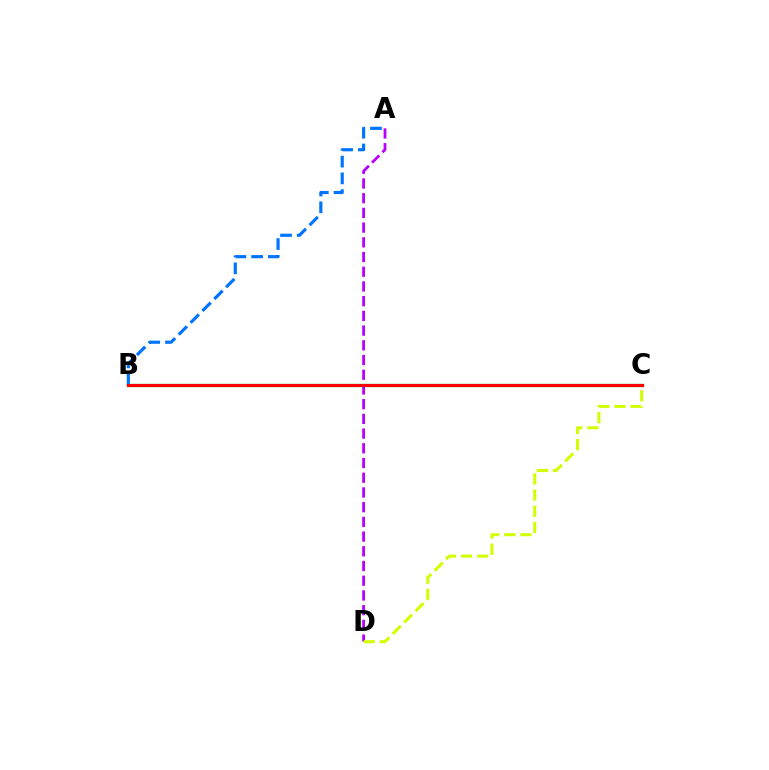{('A', 'B'): [{'color': '#0074ff', 'line_style': 'dashed', 'thickness': 2.28}], ('B', 'C'): [{'color': '#00ff5c', 'line_style': 'solid', 'thickness': 2.42}, {'color': '#ff0000', 'line_style': 'solid', 'thickness': 2.26}], ('A', 'D'): [{'color': '#b900ff', 'line_style': 'dashed', 'thickness': 2.0}], ('C', 'D'): [{'color': '#d1ff00', 'line_style': 'dashed', 'thickness': 2.19}]}